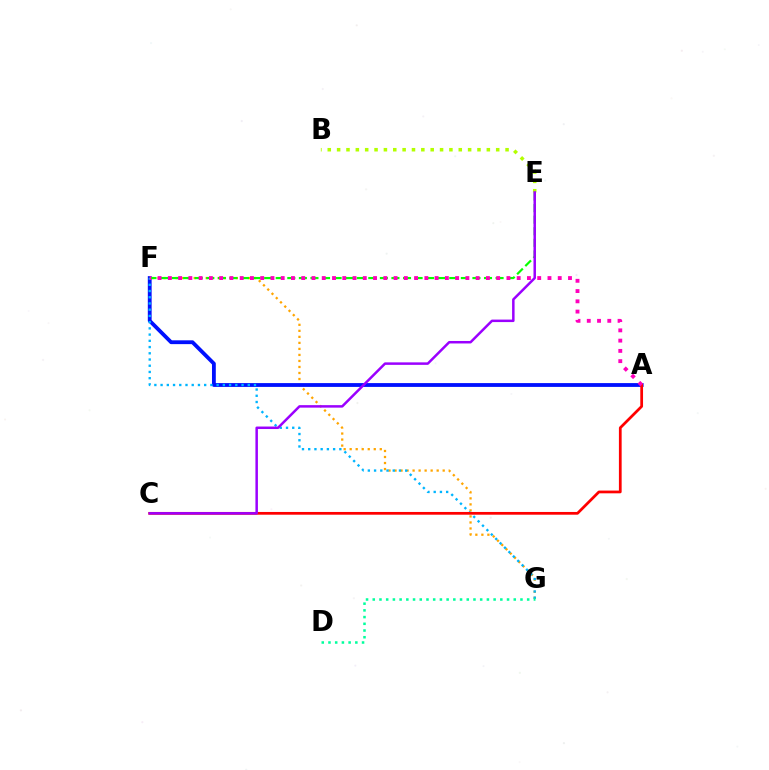{('B', 'E'): [{'color': '#b3ff00', 'line_style': 'dotted', 'thickness': 2.54}], ('F', 'G'): [{'color': '#ffa500', 'line_style': 'dotted', 'thickness': 1.64}, {'color': '#00b5ff', 'line_style': 'dotted', 'thickness': 1.69}], ('A', 'F'): [{'color': '#0010ff', 'line_style': 'solid', 'thickness': 2.75}, {'color': '#ff00bd', 'line_style': 'dotted', 'thickness': 2.79}], ('E', 'F'): [{'color': '#08ff00', 'line_style': 'dashed', 'thickness': 1.57}], ('A', 'C'): [{'color': '#ff0000', 'line_style': 'solid', 'thickness': 1.97}], ('C', 'E'): [{'color': '#9b00ff', 'line_style': 'solid', 'thickness': 1.8}], ('D', 'G'): [{'color': '#00ff9d', 'line_style': 'dotted', 'thickness': 1.82}]}